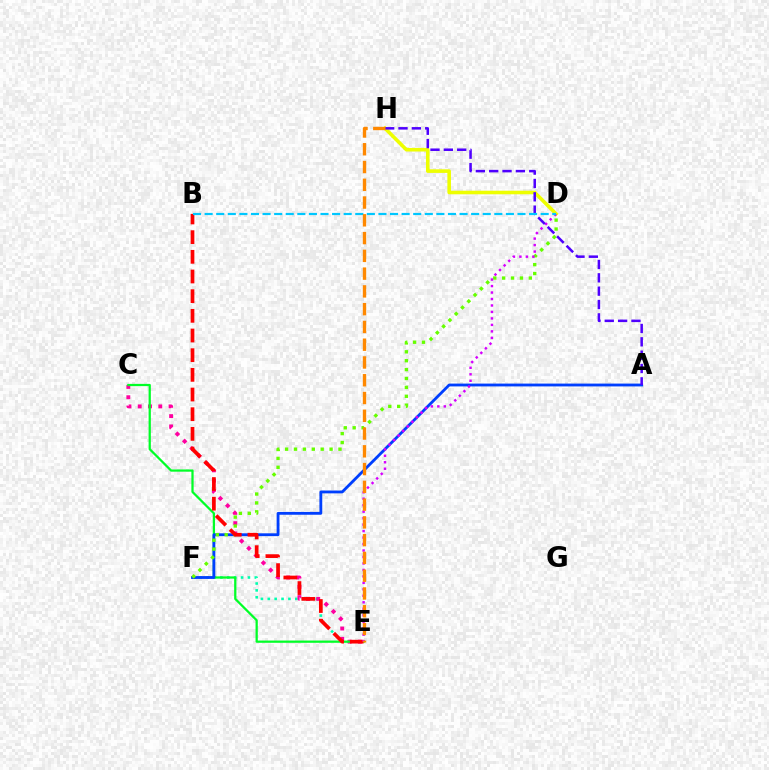{('E', 'F'): [{'color': '#00ffaf', 'line_style': 'dotted', 'thickness': 1.87}], ('C', 'E'): [{'color': '#ff00a0', 'line_style': 'dotted', 'thickness': 2.79}, {'color': '#00ff27', 'line_style': 'solid', 'thickness': 1.62}], ('D', 'H'): [{'color': '#eeff00', 'line_style': 'solid', 'thickness': 2.58}], ('A', 'F'): [{'color': '#003fff', 'line_style': 'solid', 'thickness': 2.03}], ('D', 'F'): [{'color': '#66ff00', 'line_style': 'dotted', 'thickness': 2.42}], ('B', 'E'): [{'color': '#ff0000', 'line_style': 'dashed', 'thickness': 2.67}], ('D', 'E'): [{'color': '#d600ff', 'line_style': 'dotted', 'thickness': 1.76}], ('A', 'H'): [{'color': '#4f00ff', 'line_style': 'dashed', 'thickness': 1.81}], ('B', 'D'): [{'color': '#00c7ff', 'line_style': 'dashed', 'thickness': 1.57}], ('E', 'H'): [{'color': '#ff8800', 'line_style': 'dashed', 'thickness': 2.41}]}